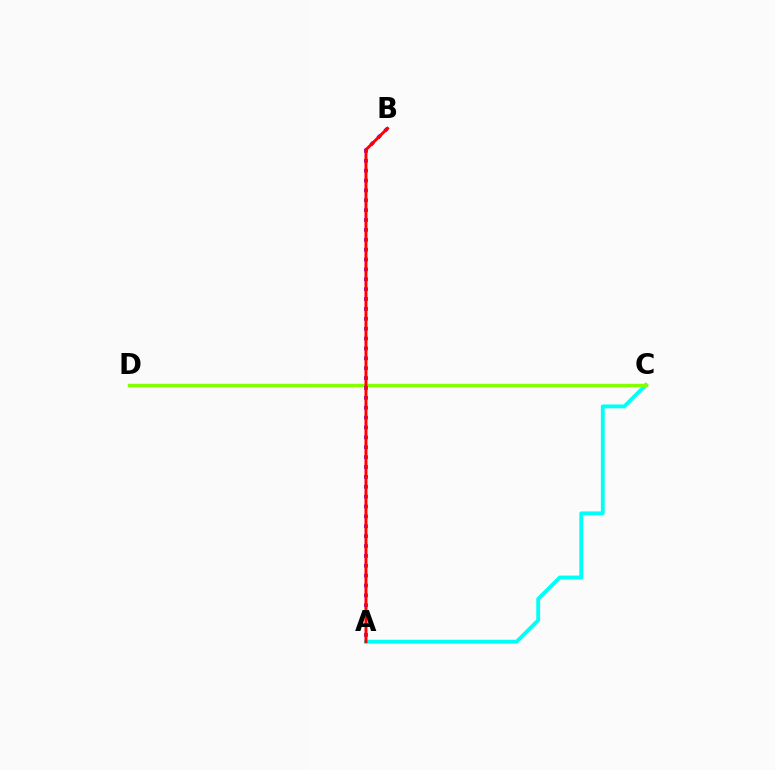{('A', 'C'): [{'color': '#00fff6', 'line_style': 'solid', 'thickness': 2.77}], ('C', 'D'): [{'color': '#84ff00', 'line_style': 'solid', 'thickness': 2.47}], ('A', 'B'): [{'color': '#7200ff', 'line_style': 'dotted', 'thickness': 2.68}, {'color': '#ff0000', 'line_style': 'solid', 'thickness': 2.11}]}